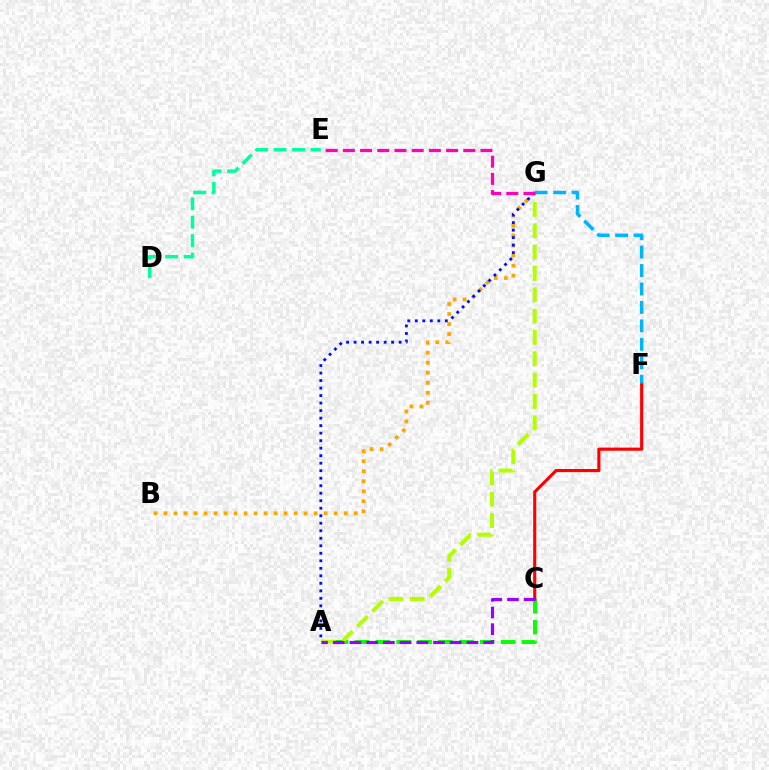{('A', 'C'): [{'color': '#08ff00', 'line_style': 'dashed', 'thickness': 2.84}, {'color': '#9b00ff', 'line_style': 'dashed', 'thickness': 2.27}], ('B', 'G'): [{'color': '#ffa500', 'line_style': 'dotted', 'thickness': 2.72}], ('A', 'G'): [{'color': '#0010ff', 'line_style': 'dotted', 'thickness': 2.04}, {'color': '#b3ff00', 'line_style': 'dashed', 'thickness': 2.9}], ('D', 'E'): [{'color': '#00ff9d', 'line_style': 'dashed', 'thickness': 2.5}], ('F', 'G'): [{'color': '#00b5ff', 'line_style': 'dashed', 'thickness': 2.51}], ('E', 'G'): [{'color': '#ff00bd', 'line_style': 'dashed', 'thickness': 2.34}], ('C', 'F'): [{'color': '#ff0000', 'line_style': 'solid', 'thickness': 2.24}]}